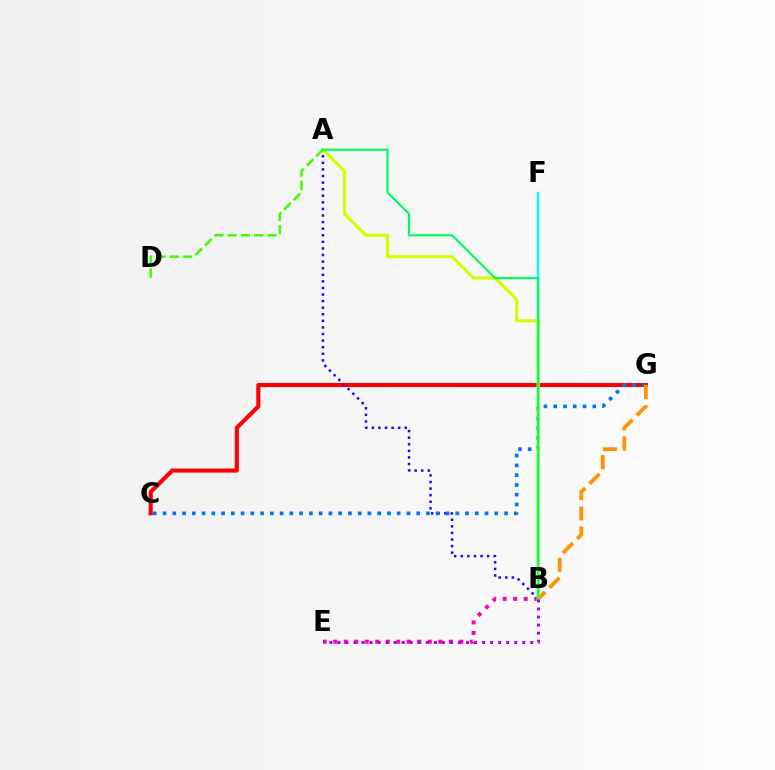{('C', 'G'): [{'color': '#ff0000', 'line_style': 'solid', 'thickness': 2.95}, {'color': '#0074ff', 'line_style': 'dotted', 'thickness': 2.65}], ('A', 'B'): [{'color': '#2500ff', 'line_style': 'dotted', 'thickness': 1.79}, {'color': '#d1ff00', 'line_style': 'solid', 'thickness': 2.22}, {'color': '#00ff5c', 'line_style': 'solid', 'thickness': 1.58}], ('B', 'F'): [{'color': '#00fff6', 'line_style': 'solid', 'thickness': 1.78}], ('B', 'E'): [{'color': '#ff00ac', 'line_style': 'dotted', 'thickness': 2.86}, {'color': '#b900ff', 'line_style': 'dotted', 'thickness': 2.18}], ('B', 'G'): [{'color': '#ff9400', 'line_style': 'dashed', 'thickness': 2.73}], ('A', 'D'): [{'color': '#3dff00', 'line_style': 'dashed', 'thickness': 1.81}]}